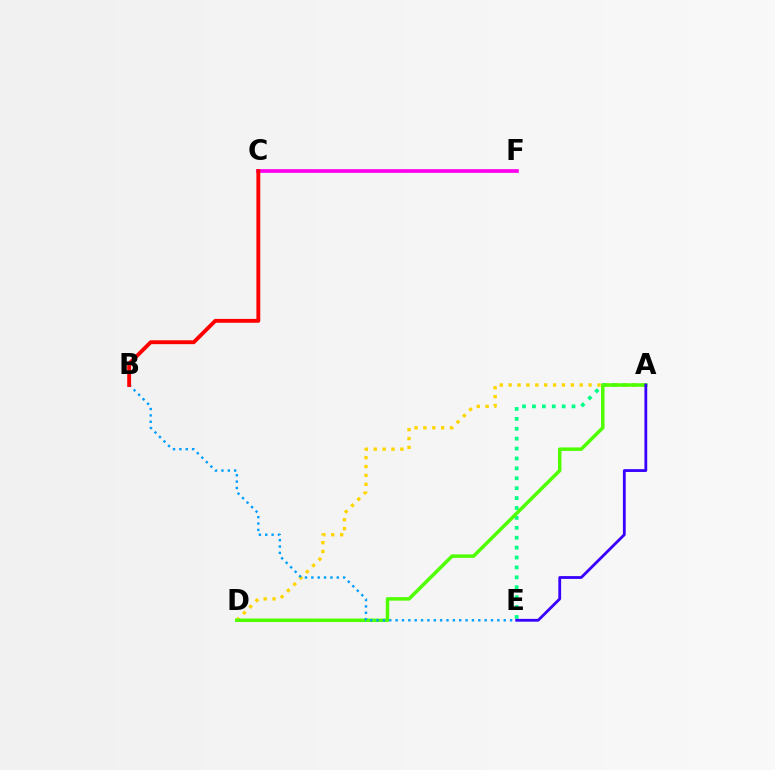{('A', 'E'): [{'color': '#00ff86', 'line_style': 'dotted', 'thickness': 2.69}, {'color': '#3700ff', 'line_style': 'solid', 'thickness': 2.01}], ('A', 'D'): [{'color': '#ffd500', 'line_style': 'dotted', 'thickness': 2.41}, {'color': '#4fff00', 'line_style': 'solid', 'thickness': 2.52}], ('B', 'E'): [{'color': '#009eff', 'line_style': 'dotted', 'thickness': 1.73}], ('C', 'F'): [{'color': '#ff00ed', 'line_style': 'solid', 'thickness': 2.66}], ('B', 'C'): [{'color': '#ff0000', 'line_style': 'solid', 'thickness': 2.78}]}